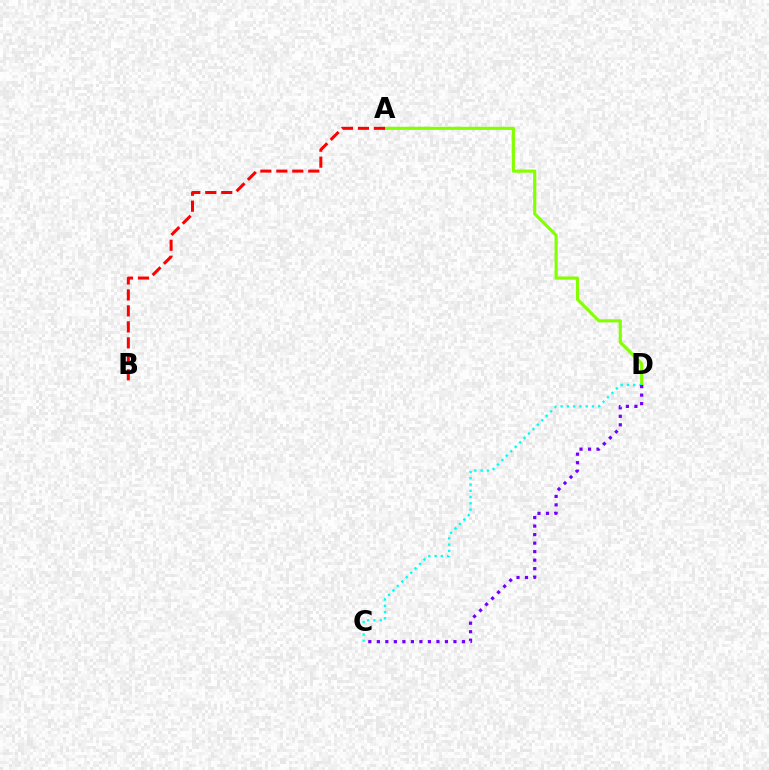{('A', 'D'): [{'color': '#84ff00', 'line_style': 'solid', 'thickness': 2.27}], ('C', 'D'): [{'color': '#00fff6', 'line_style': 'dotted', 'thickness': 1.7}, {'color': '#7200ff', 'line_style': 'dotted', 'thickness': 2.31}], ('A', 'B'): [{'color': '#ff0000', 'line_style': 'dashed', 'thickness': 2.17}]}